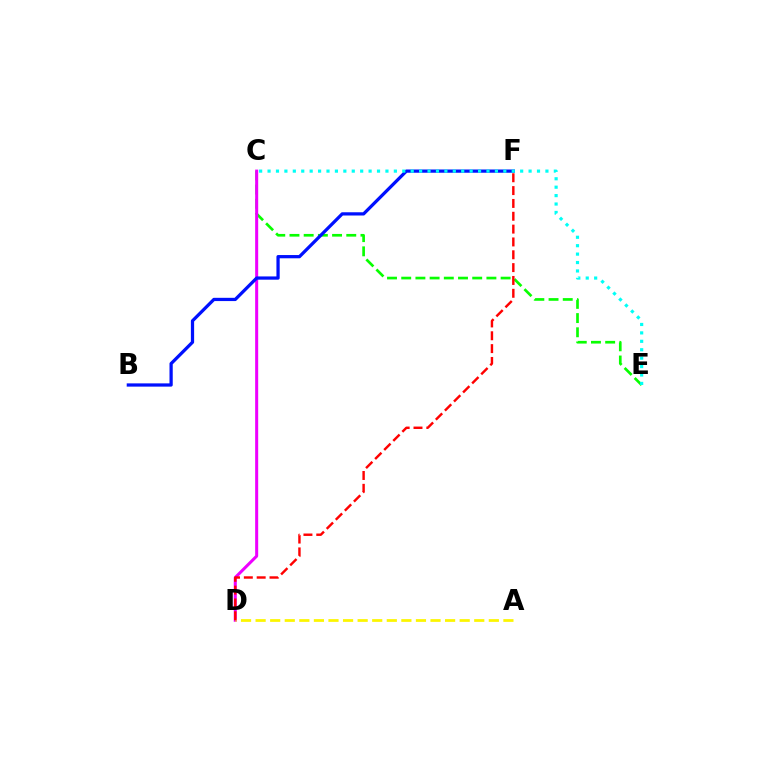{('C', 'E'): [{'color': '#08ff00', 'line_style': 'dashed', 'thickness': 1.93}, {'color': '#00fff6', 'line_style': 'dotted', 'thickness': 2.29}], ('C', 'D'): [{'color': '#ee00ff', 'line_style': 'solid', 'thickness': 2.18}], ('B', 'F'): [{'color': '#0010ff', 'line_style': 'solid', 'thickness': 2.34}], ('A', 'D'): [{'color': '#fcf500', 'line_style': 'dashed', 'thickness': 1.98}], ('D', 'F'): [{'color': '#ff0000', 'line_style': 'dashed', 'thickness': 1.74}]}